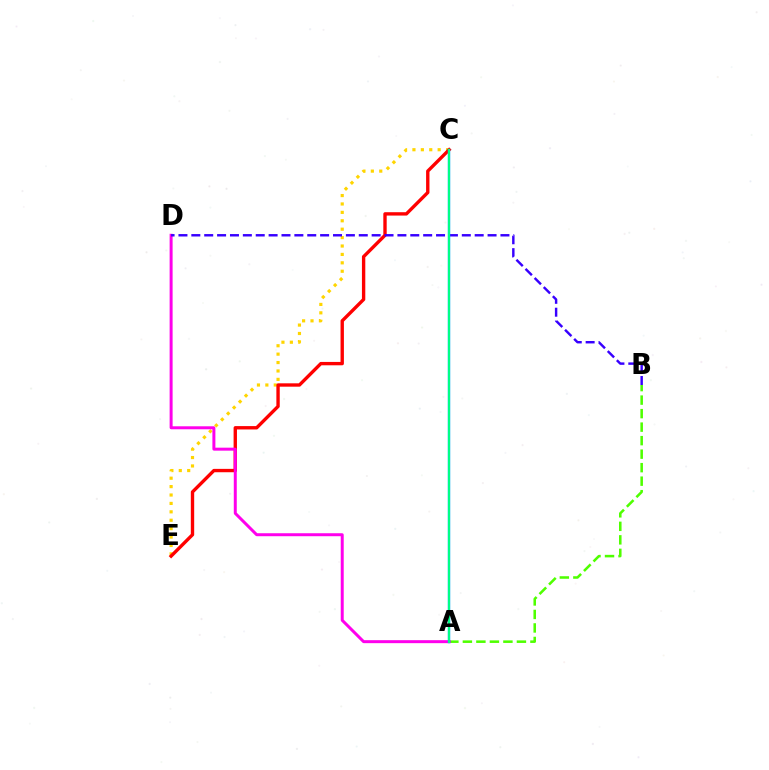{('A', 'B'): [{'color': '#4fff00', 'line_style': 'dashed', 'thickness': 1.84}], ('C', 'E'): [{'color': '#ffd500', 'line_style': 'dotted', 'thickness': 2.28}, {'color': '#ff0000', 'line_style': 'solid', 'thickness': 2.42}], ('A', 'D'): [{'color': '#ff00ed', 'line_style': 'solid', 'thickness': 2.15}], ('B', 'D'): [{'color': '#3700ff', 'line_style': 'dashed', 'thickness': 1.75}], ('A', 'C'): [{'color': '#009eff', 'line_style': 'solid', 'thickness': 1.74}, {'color': '#00ff86', 'line_style': 'solid', 'thickness': 1.5}]}